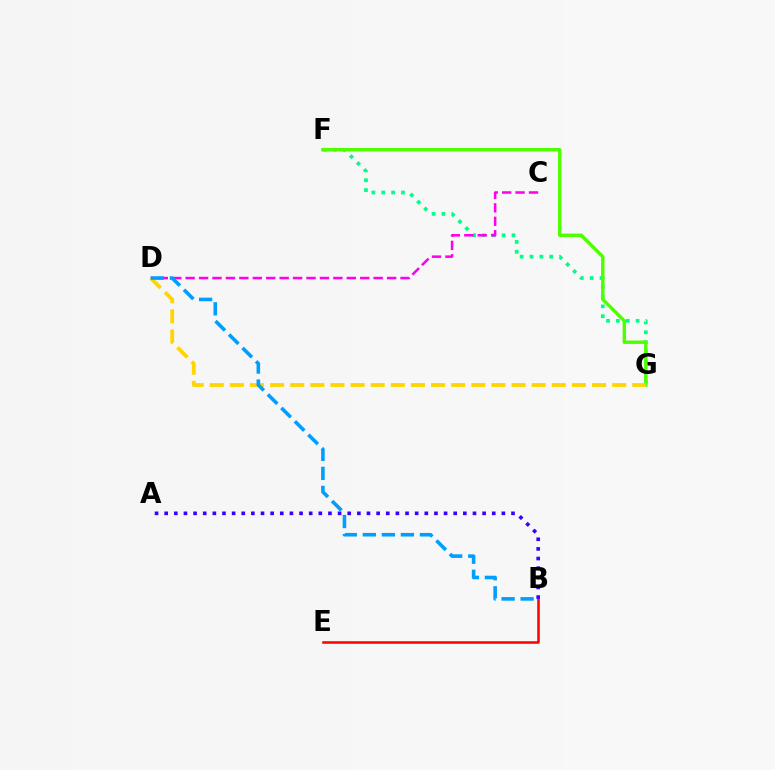{('B', 'E'): [{'color': '#ff0000', 'line_style': 'solid', 'thickness': 1.82}], ('F', 'G'): [{'color': '#00ff86', 'line_style': 'dotted', 'thickness': 2.68}, {'color': '#4fff00', 'line_style': 'solid', 'thickness': 2.46}], ('A', 'B'): [{'color': '#3700ff', 'line_style': 'dotted', 'thickness': 2.62}], ('C', 'D'): [{'color': '#ff00ed', 'line_style': 'dashed', 'thickness': 1.82}], ('D', 'G'): [{'color': '#ffd500', 'line_style': 'dashed', 'thickness': 2.73}], ('B', 'D'): [{'color': '#009eff', 'line_style': 'dashed', 'thickness': 2.59}]}